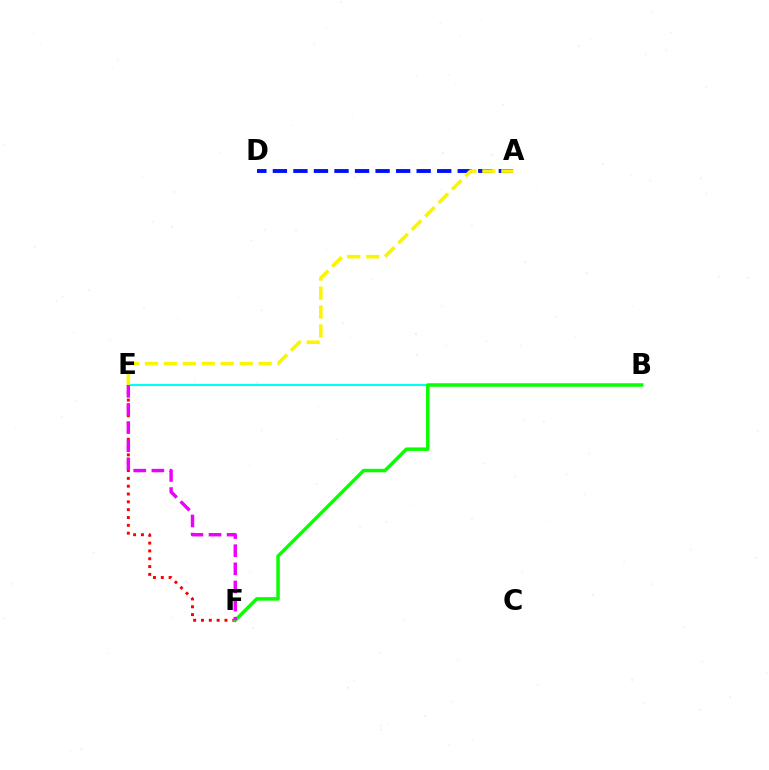{('B', 'E'): [{'color': '#00fff6', 'line_style': 'solid', 'thickness': 1.51}], ('E', 'F'): [{'color': '#ff0000', 'line_style': 'dotted', 'thickness': 2.13}, {'color': '#ee00ff', 'line_style': 'dashed', 'thickness': 2.46}], ('B', 'F'): [{'color': '#08ff00', 'line_style': 'solid', 'thickness': 2.5}], ('A', 'D'): [{'color': '#0010ff', 'line_style': 'dashed', 'thickness': 2.79}], ('A', 'E'): [{'color': '#fcf500', 'line_style': 'dashed', 'thickness': 2.57}]}